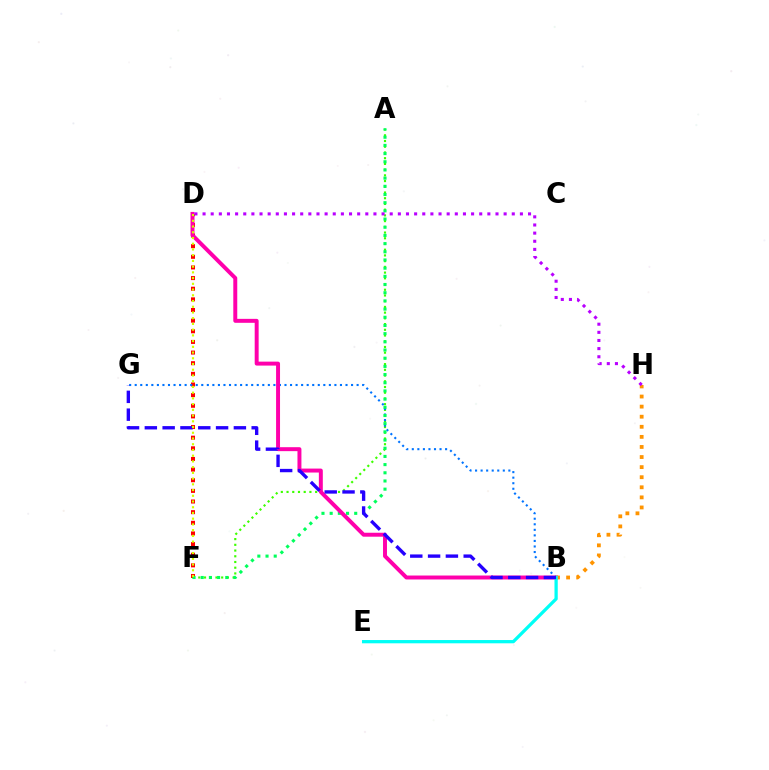{('A', 'F'): [{'color': '#3dff00', 'line_style': 'dotted', 'thickness': 1.55}, {'color': '#00ff5c', 'line_style': 'dotted', 'thickness': 2.22}], ('D', 'F'): [{'color': '#ff0000', 'line_style': 'dotted', 'thickness': 2.89}, {'color': '#d1ff00', 'line_style': 'dotted', 'thickness': 1.56}], ('B', 'G'): [{'color': '#0074ff', 'line_style': 'dotted', 'thickness': 1.51}, {'color': '#2500ff', 'line_style': 'dashed', 'thickness': 2.42}], ('B', 'D'): [{'color': '#ff00ac', 'line_style': 'solid', 'thickness': 2.85}], ('B', 'H'): [{'color': '#ff9400', 'line_style': 'dotted', 'thickness': 2.74}], ('B', 'E'): [{'color': '#00fff6', 'line_style': 'solid', 'thickness': 2.35}], ('D', 'H'): [{'color': '#b900ff', 'line_style': 'dotted', 'thickness': 2.21}]}